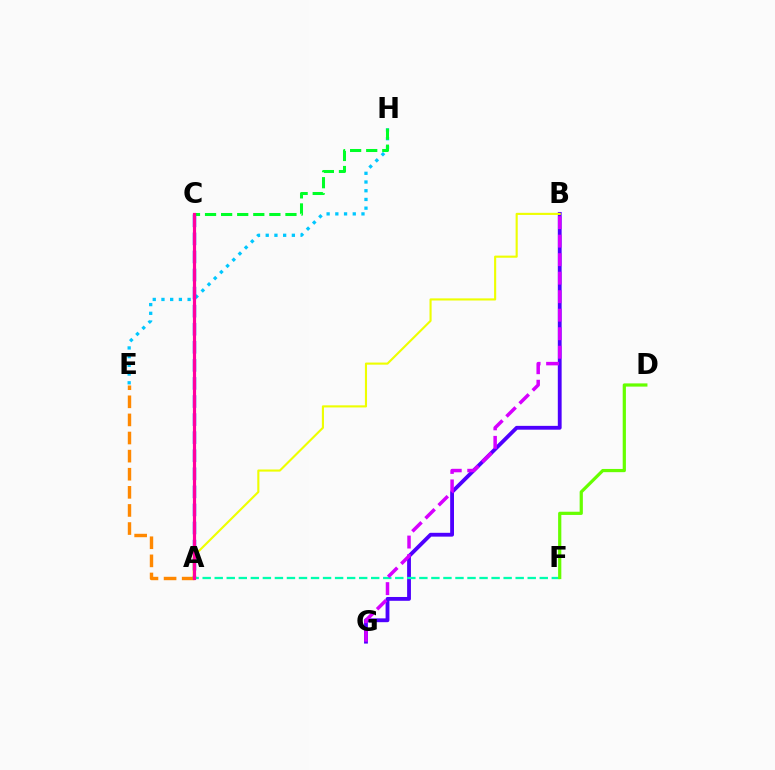{('B', 'G'): [{'color': '#4f00ff', 'line_style': 'solid', 'thickness': 2.75}, {'color': '#d600ff', 'line_style': 'dashed', 'thickness': 2.51}], ('E', 'H'): [{'color': '#00c7ff', 'line_style': 'dotted', 'thickness': 2.37}], ('A', 'E'): [{'color': '#ff8800', 'line_style': 'dashed', 'thickness': 2.46}], ('A', 'B'): [{'color': '#eeff00', 'line_style': 'solid', 'thickness': 1.53}], ('A', 'C'): [{'color': '#003fff', 'line_style': 'dashed', 'thickness': 2.45}, {'color': '#ff0000', 'line_style': 'solid', 'thickness': 1.84}, {'color': '#ff00a0', 'line_style': 'solid', 'thickness': 2.28}], ('A', 'F'): [{'color': '#00ffaf', 'line_style': 'dashed', 'thickness': 1.64}], ('C', 'H'): [{'color': '#00ff27', 'line_style': 'dashed', 'thickness': 2.18}], ('D', 'F'): [{'color': '#66ff00', 'line_style': 'solid', 'thickness': 2.31}]}